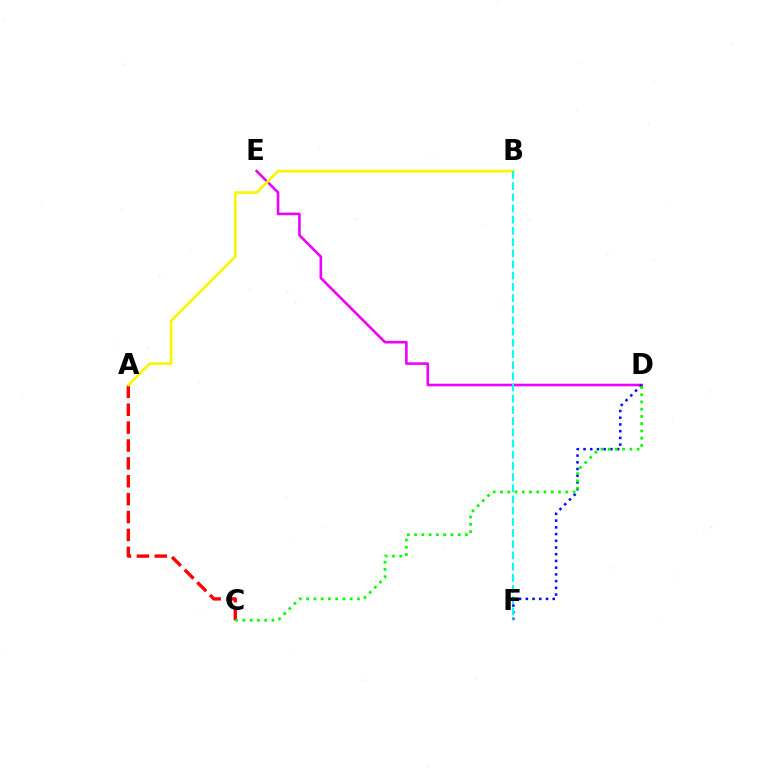{('A', 'C'): [{'color': '#ff0000', 'line_style': 'dashed', 'thickness': 2.43}], ('D', 'E'): [{'color': '#ee00ff', 'line_style': 'solid', 'thickness': 1.87}], ('A', 'B'): [{'color': '#fcf500', 'line_style': 'solid', 'thickness': 1.91}], ('D', 'F'): [{'color': '#0010ff', 'line_style': 'dotted', 'thickness': 1.83}], ('C', 'D'): [{'color': '#08ff00', 'line_style': 'dotted', 'thickness': 1.97}], ('B', 'F'): [{'color': '#00fff6', 'line_style': 'dashed', 'thickness': 1.52}]}